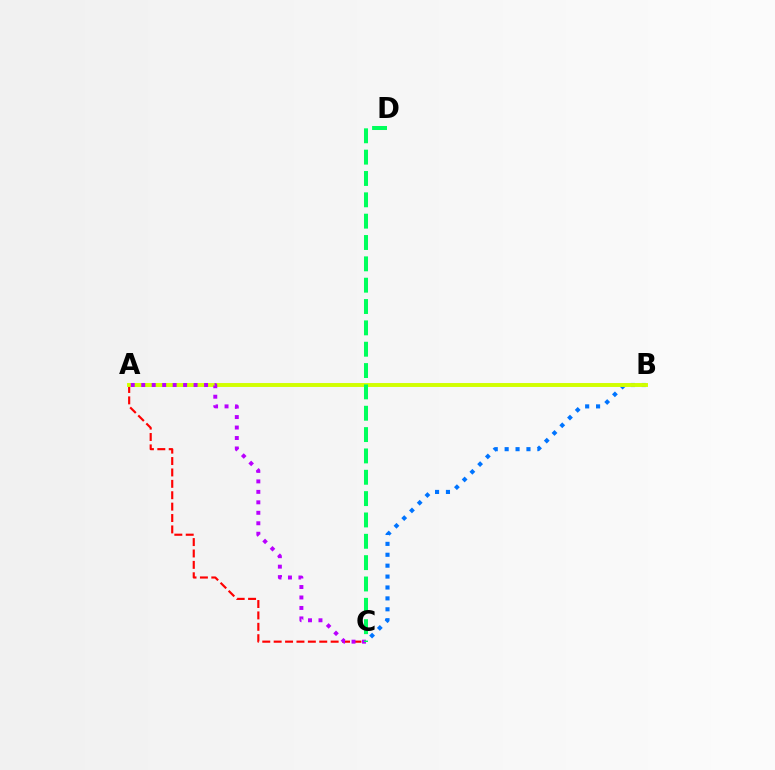{('A', 'C'): [{'color': '#ff0000', 'line_style': 'dashed', 'thickness': 1.55}, {'color': '#b900ff', 'line_style': 'dotted', 'thickness': 2.84}], ('B', 'C'): [{'color': '#0074ff', 'line_style': 'dotted', 'thickness': 2.96}], ('A', 'B'): [{'color': '#d1ff00', 'line_style': 'solid', 'thickness': 2.82}], ('C', 'D'): [{'color': '#00ff5c', 'line_style': 'dashed', 'thickness': 2.9}]}